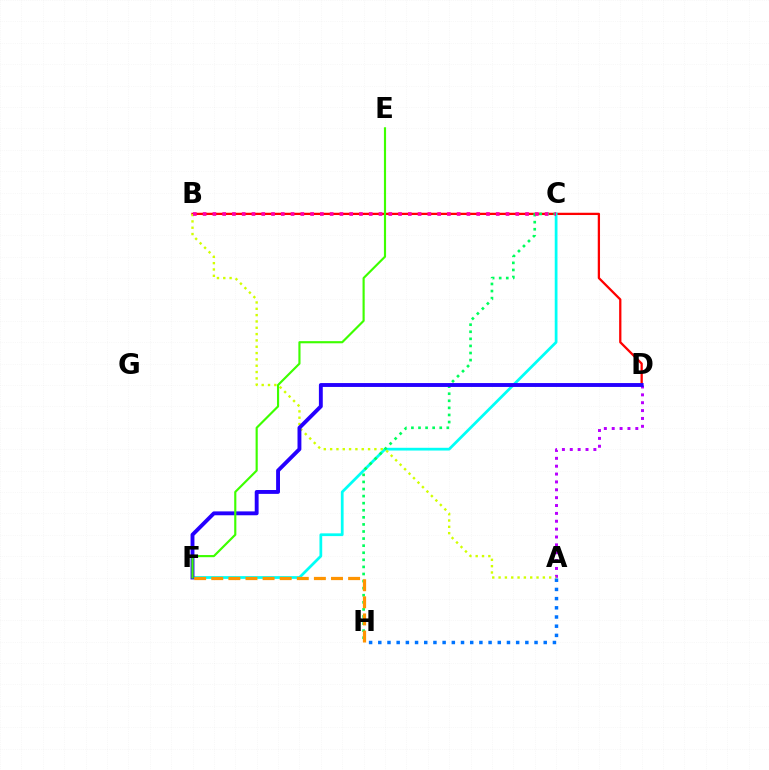{('B', 'D'): [{'color': '#ff0000', 'line_style': 'solid', 'thickness': 1.64}], ('A', 'D'): [{'color': '#b900ff', 'line_style': 'dotted', 'thickness': 2.14}], ('C', 'F'): [{'color': '#00fff6', 'line_style': 'solid', 'thickness': 1.98}], ('A', 'B'): [{'color': '#d1ff00', 'line_style': 'dotted', 'thickness': 1.72}], ('C', 'H'): [{'color': '#00ff5c', 'line_style': 'dotted', 'thickness': 1.92}], ('B', 'C'): [{'color': '#ff00ac', 'line_style': 'dotted', 'thickness': 2.65}], ('A', 'H'): [{'color': '#0074ff', 'line_style': 'dotted', 'thickness': 2.5}], ('D', 'F'): [{'color': '#2500ff', 'line_style': 'solid', 'thickness': 2.79}], ('E', 'F'): [{'color': '#3dff00', 'line_style': 'solid', 'thickness': 1.55}], ('F', 'H'): [{'color': '#ff9400', 'line_style': 'dashed', 'thickness': 2.32}]}